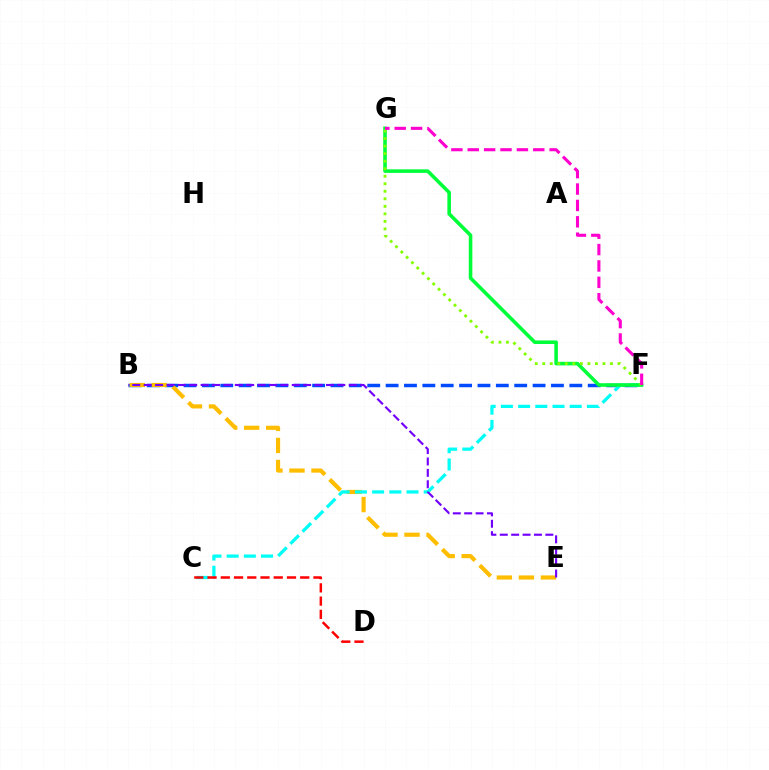{('B', 'F'): [{'color': '#004bff', 'line_style': 'dashed', 'thickness': 2.5}], ('B', 'E'): [{'color': '#ffbd00', 'line_style': 'dashed', 'thickness': 2.99}, {'color': '#7200ff', 'line_style': 'dashed', 'thickness': 1.55}], ('C', 'F'): [{'color': '#00fff6', 'line_style': 'dashed', 'thickness': 2.34}], ('C', 'D'): [{'color': '#ff0000', 'line_style': 'dashed', 'thickness': 1.8}], ('F', 'G'): [{'color': '#00ff39', 'line_style': 'solid', 'thickness': 2.58}, {'color': '#84ff00', 'line_style': 'dotted', 'thickness': 2.04}, {'color': '#ff00cf', 'line_style': 'dashed', 'thickness': 2.23}]}